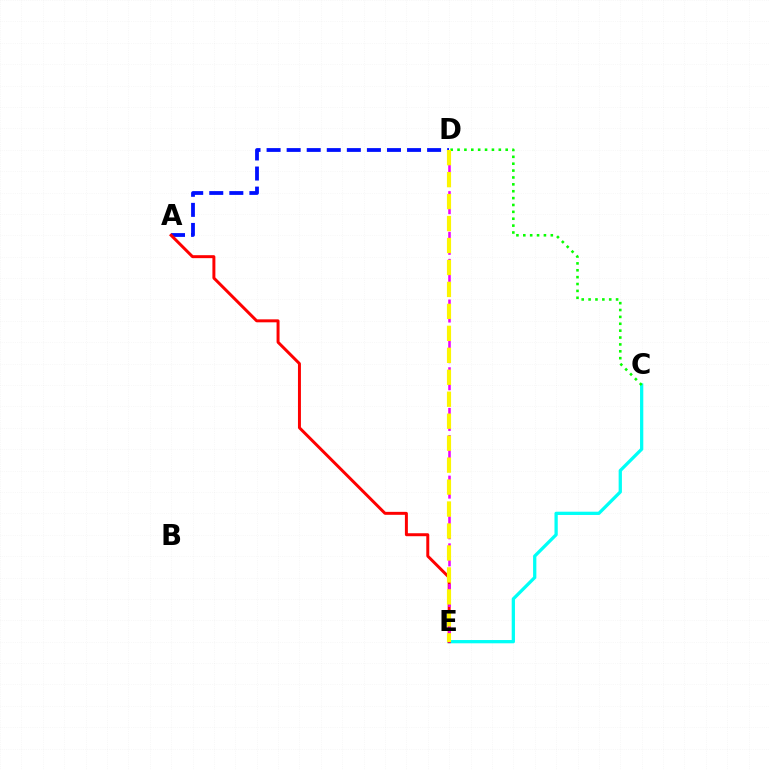{('A', 'D'): [{'color': '#0010ff', 'line_style': 'dashed', 'thickness': 2.73}], ('C', 'E'): [{'color': '#00fff6', 'line_style': 'solid', 'thickness': 2.36}], ('A', 'E'): [{'color': '#ff0000', 'line_style': 'solid', 'thickness': 2.14}], ('D', 'E'): [{'color': '#ee00ff', 'line_style': 'dashed', 'thickness': 1.84}, {'color': '#fcf500', 'line_style': 'dashed', 'thickness': 2.98}], ('C', 'D'): [{'color': '#08ff00', 'line_style': 'dotted', 'thickness': 1.87}]}